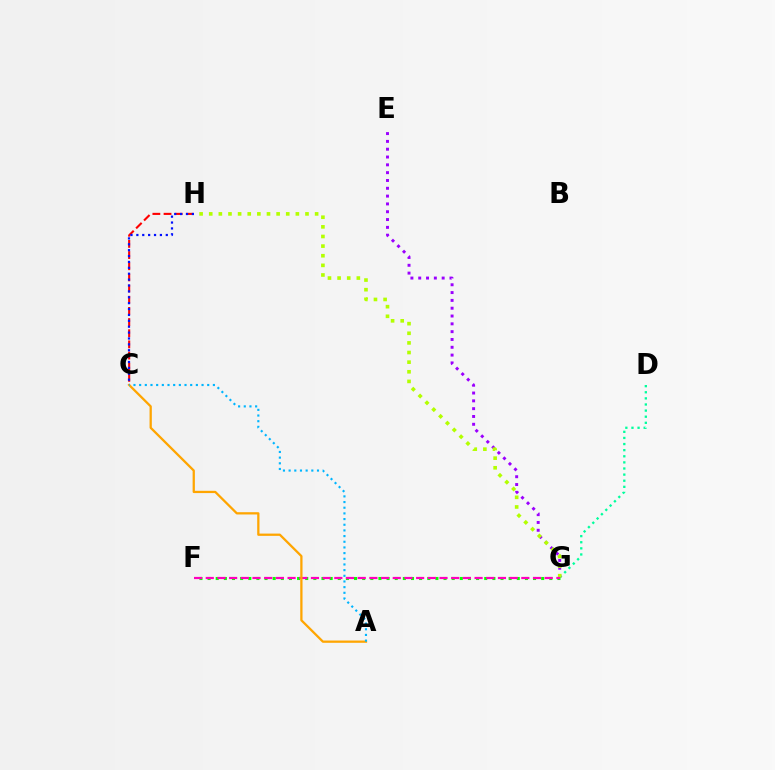{('D', 'G'): [{'color': '#00ff9d', 'line_style': 'dotted', 'thickness': 1.66}], ('F', 'G'): [{'color': '#08ff00', 'line_style': 'dotted', 'thickness': 2.21}, {'color': '#ff00bd', 'line_style': 'dashed', 'thickness': 1.59}], ('C', 'H'): [{'color': '#ff0000', 'line_style': 'dashed', 'thickness': 1.52}, {'color': '#0010ff', 'line_style': 'dotted', 'thickness': 1.6}], ('E', 'G'): [{'color': '#9b00ff', 'line_style': 'dotted', 'thickness': 2.12}], ('G', 'H'): [{'color': '#b3ff00', 'line_style': 'dotted', 'thickness': 2.62}], ('A', 'C'): [{'color': '#ffa500', 'line_style': 'solid', 'thickness': 1.63}, {'color': '#00b5ff', 'line_style': 'dotted', 'thickness': 1.54}]}